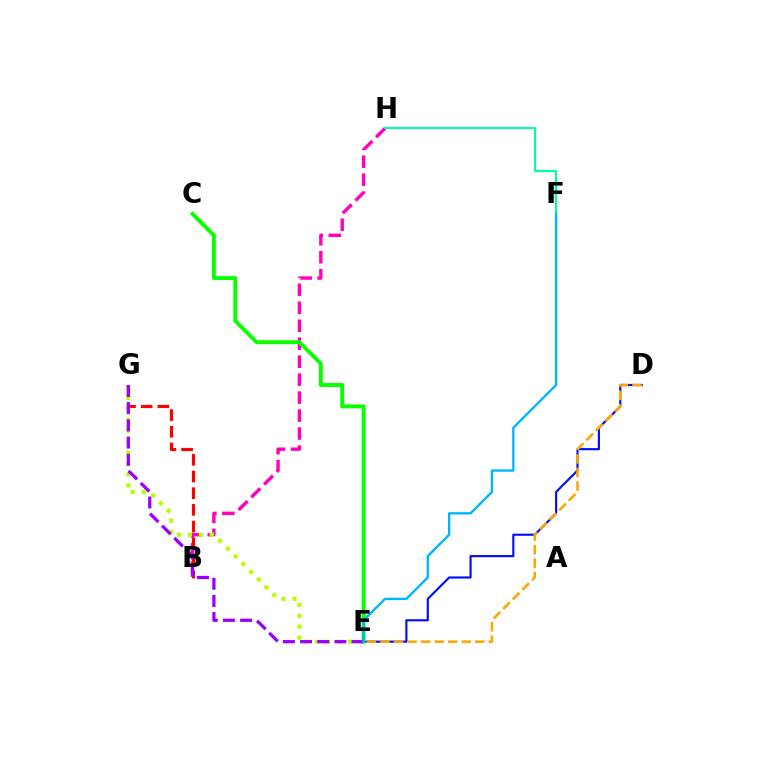{('B', 'H'): [{'color': '#ff00bd', 'line_style': 'dashed', 'thickness': 2.44}], ('B', 'G'): [{'color': '#ff0000', 'line_style': 'dashed', 'thickness': 2.27}], ('E', 'G'): [{'color': '#b3ff00', 'line_style': 'dotted', 'thickness': 2.97}, {'color': '#9b00ff', 'line_style': 'dashed', 'thickness': 2.34}], ('F', 'H'): [{'color': '#00ff9d', 'line_style': 'solid', 'thickness': 1.51}], ('D', 'E'): [{'color': '#0010ff', 'line_style': 'solid', 'thickness': 1.56}, {'color': '#ffa500', 'line_style': 'dashed', 'thickness': 1.84}], ('C', 'E'): [{'color': '#08ff00', 'line_style': 'solid', 'thickness': 2.8}], ('E', 'F'): [{'color': '#00b5ff', 'line_style': 'solid', 'thickness': 1.69}]}